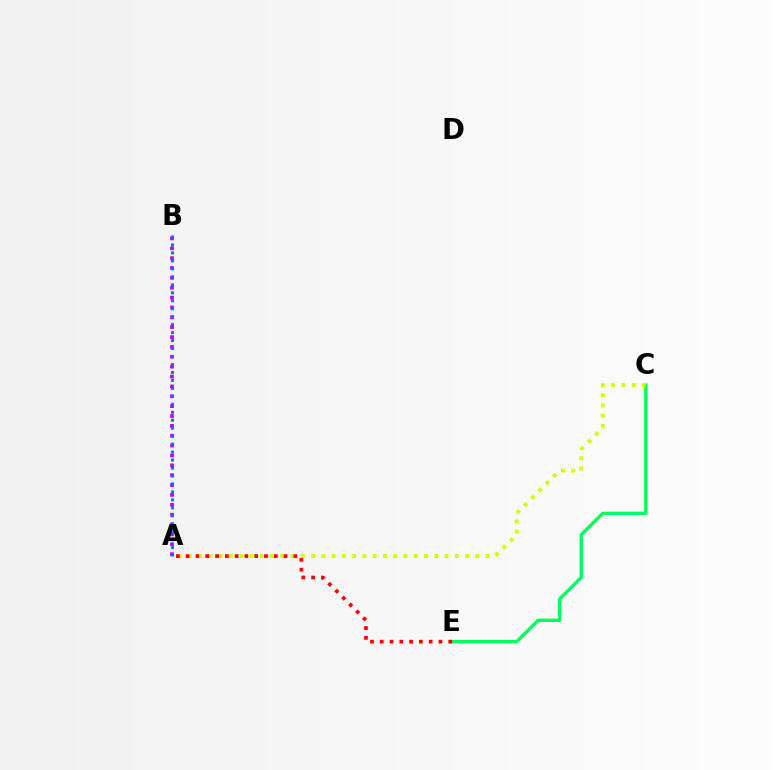{('A', 'B'): [{'color': '#b900ff', 'line_style': 'dotted', 'thickness': 2.68}, {'color': '#0074ff', 'line_style': 'dotted', 'thickness': 2.16}], ('C', 'E'): [{'color': '#00ff5c', 'line_style': 'solid', 'thickness': 2.43}], ('A', 'C'): [{'color': '#d1ff00', 'line_style': 'dotted', 'thickness': 2.79}], ('A', 'E'): [{'color': '#ff0000', 'line_style': 'dotted', 'thickness': 2.66}]}